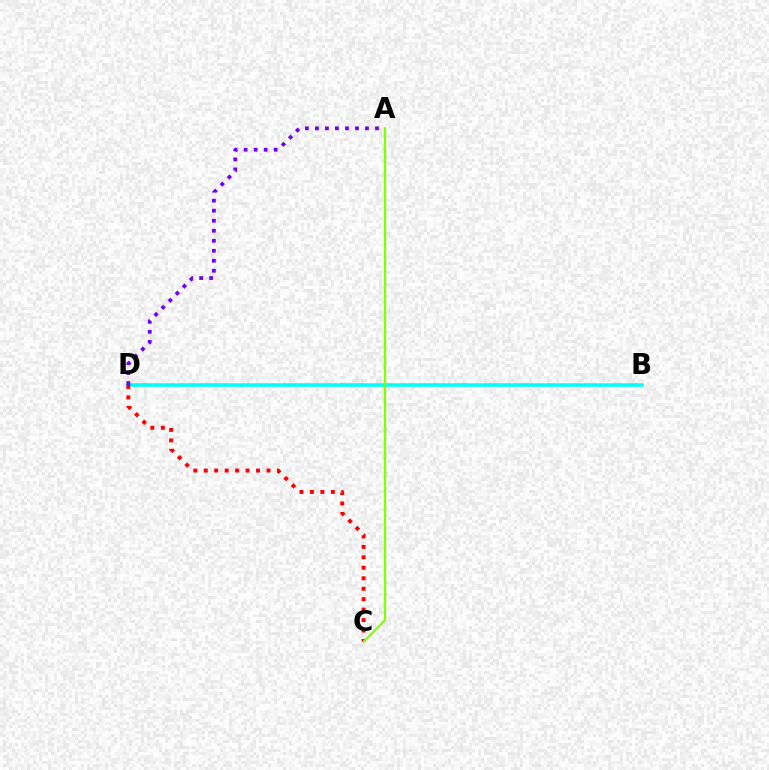{('B', 'D'): [{'color': '#00fff6', 'line_style': 'solid', 'thickness': 2.55}], ('C', 'D'): [{'color': '#ff0000', 'line_style': 'dotted', 'thickness': 2.84}], ('A', 'C'): [{'color': '#84ff00', 'line_style': 'solid', 'thickness': 1.59}], ('A', 'D'): [{'color': '#7200ff', 'line_style': 'dotted', 'thickness': 2.72}]}